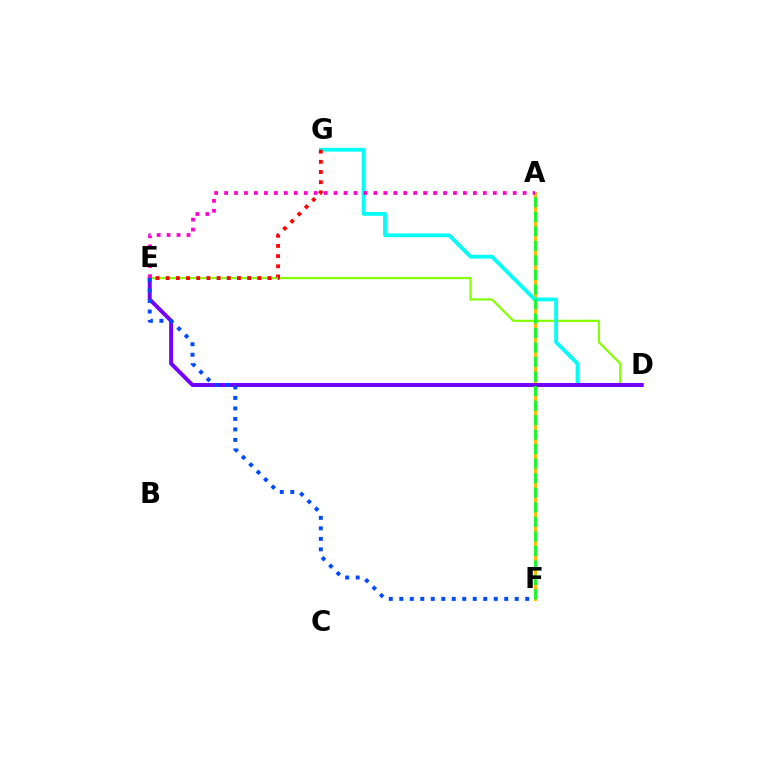{('A', 'F'): [{'color': '#ffbd00', 'line_style': 'solid', 'thickness': 2.29}, {'color': '#00ff39', 'line_style': 'dashed', 'thickness': 1.97}], ('D', 'E'): [{'color': '#84ff00', 'line_style': 'solid', 'thickness': 1.57}, {'color': '#7200ff', 'line_style': 'solid', 'thickness': 2.84}], ('D', 'G'): [{'color': '#00fff6', 'line_style': 'solid', 'thickness': 2.73}], ('E', 'F'): [{'color': '#004bff', 'line_style': 'dotted', 'thickness': 2.85}], ('A', 'E'): [{'color': '#ff00cf', 'line_style': 'dotted', 'thickness': 2.7}], ('E', 'G'): [{'color': '#ff0000', 'line_style': 'dotted', 'thickness': 2.77}]}